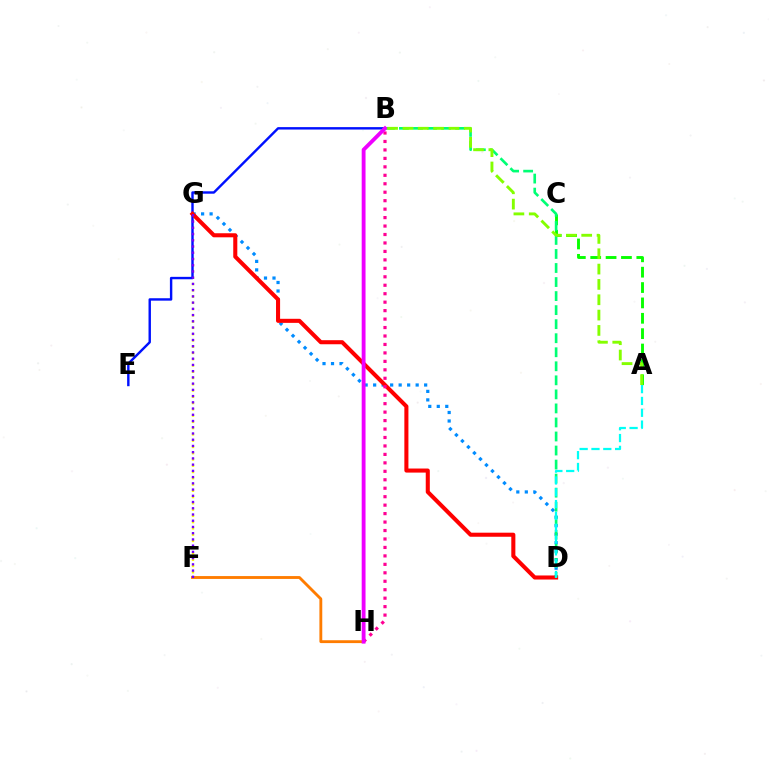{('F', 'G'): [{'color': '#fcf500', 'line_style': 'dotted', 'thickness': 1.7}, {'color': '#7200ff', 'line_style': 'dotted', 'thickness': 1.69}], ('B', 'E'): [{'color': '#0010ff', 'line_style': 'solid', 'thickness': 1.74}], ('D', 'G'): [{'color': '#008cff', 'line_style': 'dotted', 'thickness': 2.31}, {'color': '#ff0000', 'line_style': 'solid', 'thickness': 2.93}], ('B', 'H'): [{'color': '#ff0094', 'line_style': 'dotted', 'thickness': 2.3}, {'color': '#ee00ff', 'line_style': 'solid', 'thickness': 2.76}], ('F', 'H'): [{'color': '#ff7c00', 'line_style': 'solid', 'thickness': 2.06}], ('A', 'C'): [{'color': '#08ff00', 'line_style': 'dashed', 'thickness': 2.09}], ('B', 'D'): [{'color': '#00ff74', 'line_style': 'dashed', 'thickness': 1.91}], ('A', 'D'): [{'color': '#00fff6', 'line_style': 'dashed', 'thickness': 1.61}], ('A', 'B'): [{'color': '#84ff00', 'line_style': 'dashed', 'thickness': 2.08}]}